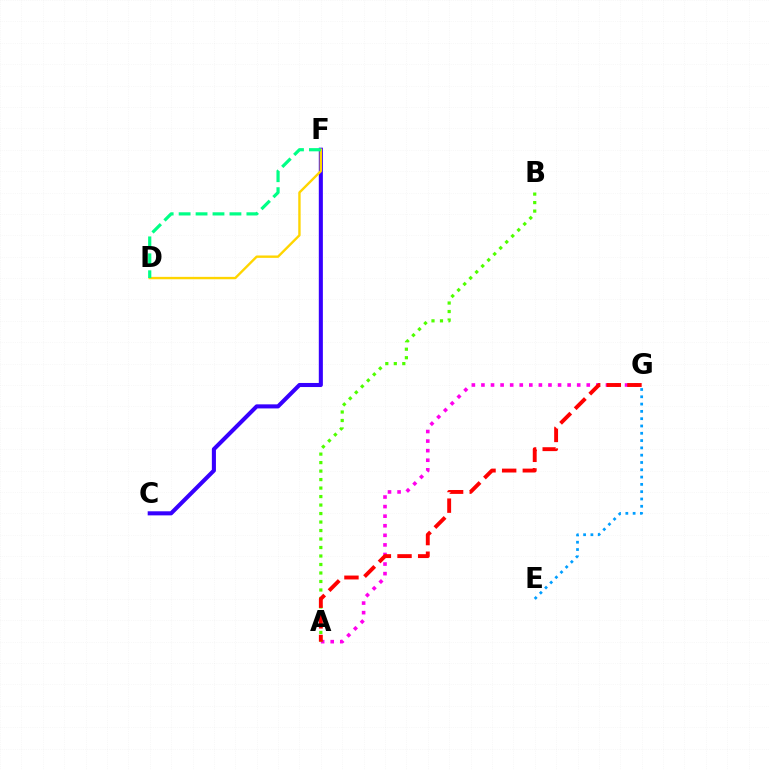{('A', 'G'): [{'color': '#ff00ed', 'line_style': 'dotted', 'thickness': 2.6}, {'color': '#ff0000', 'line_style': 'dashed', 'thickness': 2.8}], ('E', 'G'): [{'color': '#009eff', 'line_style': 'dotted', 'thickness': 1.98}], ('C', 'F'): [{'color': '#3700ff', 'line_style': 'solid', 'thickness': 2.93}], ('D', 'F'): [{'color': '#ffd500', 'line_style': 'solid', 'thickness': 1.72}, {'color': '#00ff86', 'line_style': 'dashed', 'thickness': 2.3}], ('A', 'B'): [{'color': '#4fff00', 'line_style': 'dotted', 'thickness': 2.31}]}